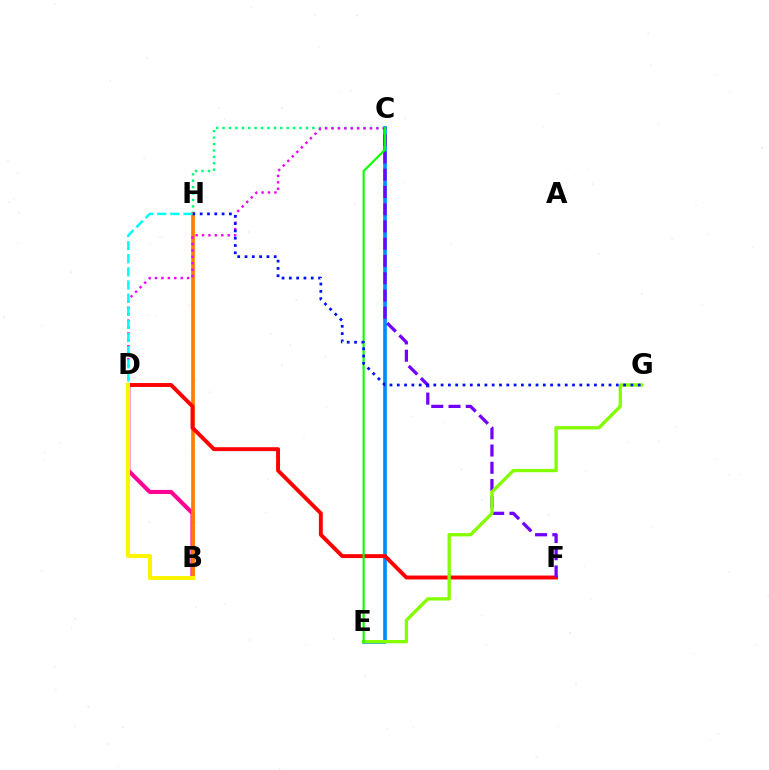{('C', 'E'): [{'color': '#008cff', 'line_style': 'solid', 'thickness': 2.64}, {'color': '#08ff00', 'line_style': 'solid', 'thickness': 1.53}], ('C', 'H'): [{'color': '#00ff74', 'line_style': 'dotted', 'thickness': 1.74}], ('B', 'D'): [{'color': '#ff0094', 'line_style': 'solid', 'thickness': 2.93}, {'color': '#fcf500', 'line_style': 'solid', 'thickness': 2.9}], ('B', 'H'): [{'color': '#ff7c00', 'line_style': 'solid', 'thickness': 2.64}], ('D', 'F'): [{'color': '#ff0000', 'line_style': 'solid', 'thickness': 2.82}], ('C', 'D'): [{'color': '#ee00ff', 'line_style': 'dotted', 'thickness': 1.74}], ('C', 'F'): [{'color': '#7200ff', 'line_style': 'dashed', 'thickness': 2.34}], ('E', 'G'): [{'color': '#84ff00', 'line_style': 'solid', 'thickness': 2.39}], ('G', 'H'): [{'color': '#0010ff', 'line_style': 'dotted', 'thickness': 1.98}], ('D', 'H'): [{'color': '#00fff6', 'line_style': 'dashed', 'thickness': 1.78}]}